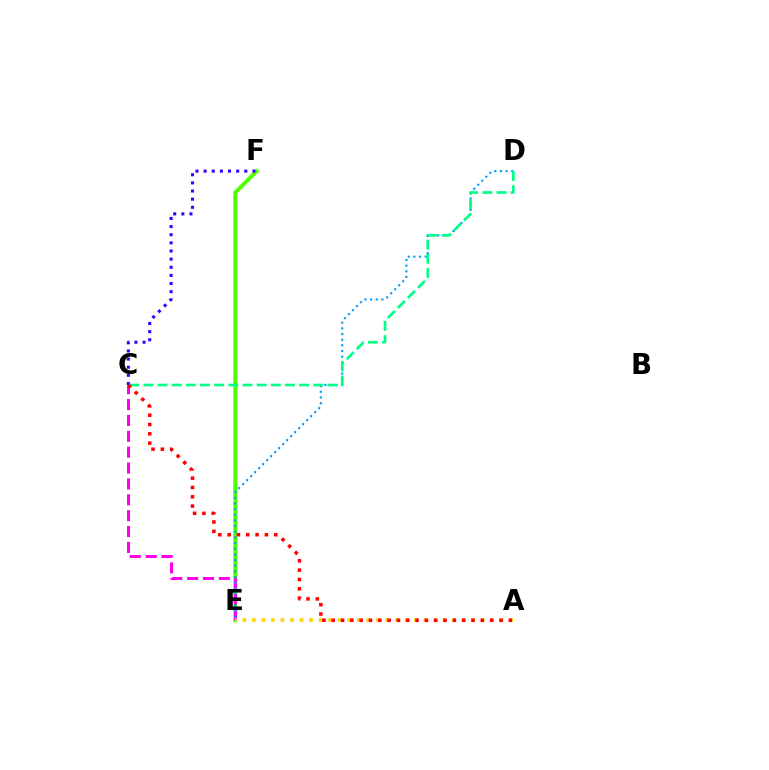{('E', 'F'): [{'color': '#4fff00', 'line_style': 'solid', 'thickness': 2.83}], ('C', 'E'): [{'color': '#ff00ed', 'line_style': 'dashed', 'thickness': 2.16}], ('C', 'F'): [{'color': '#3700ff', 'line_style': 'dotted', 'thickness': 2.21}], ('D', 'E'): [{'color': '#009eff', 'line_style': 'dotted', 'thickness': 1.54}], ('A', 'E'): [{'color': '#ffd500', 'line_style': 'dotted', 'thickness': 2.59}], ('C', 'D'): [{'color': '#00ff86', 'line_style': 'dashed', 'thickness': 1.92}], ('A', 'C'): [{'color': '#ff0000', 'line_style': 'dotted', 'thickness': 2.53}]}